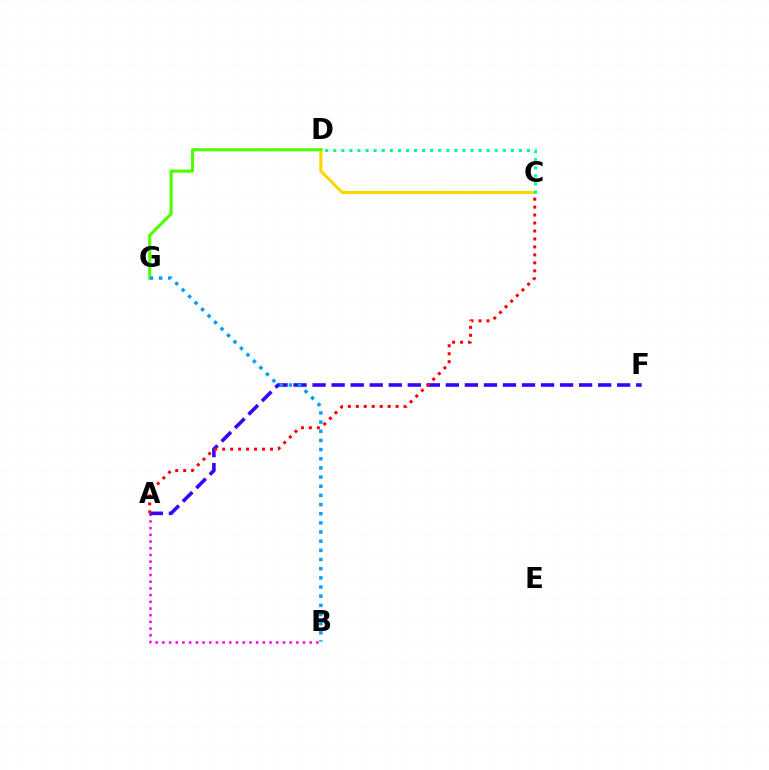{('A', 'B'): [{'color': '#ff00ed', 'line_style': 'dotted', 'thickness': 1.82}], ('A', 'F'): [{'color': '#3700ff', 'line_style': 'dashed', 'thickness': 2.59}], ('C', 'D'): [{'color': '#ffd500', 'line_style': 'solid', 'thickness': 2.22}, {'color': '#00ff86', 'line_style': 'dotted', 'thickness': 2.19}], ('A', 'C'): [{'color': '#ff0000', 'line_style': 'dotted', 'thickness': 2.16}], ('D', 'G'): [{'color': '#4fff00', 'line_style': 'solid', 'thickness': 2.23}], ('B', 'G'): [{'color': '#009eff', 'line_style': 'dotted', 'thickness': 2.49}]}